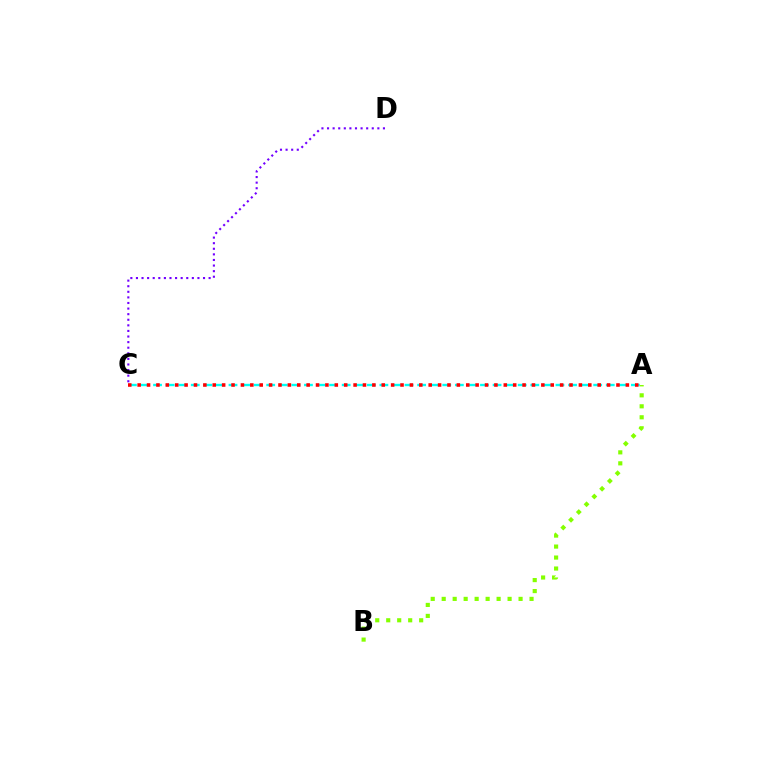{('A', 'B'): [{'color': '#84ff00', 'line_style': 'dotted', 'thickness': 2.98}], ('C', 'D'): [{'color': '#7200ff', 'line_style': 'dotted', 'thickness': 1.52}], ('A', 'C'): [{'color': '#00fff6', 'line_style': 'dashed', 'thickness': 1.71}, {'color': '#ff0000', 'line_style': 'dotted', 'thickness': 2.55}]}